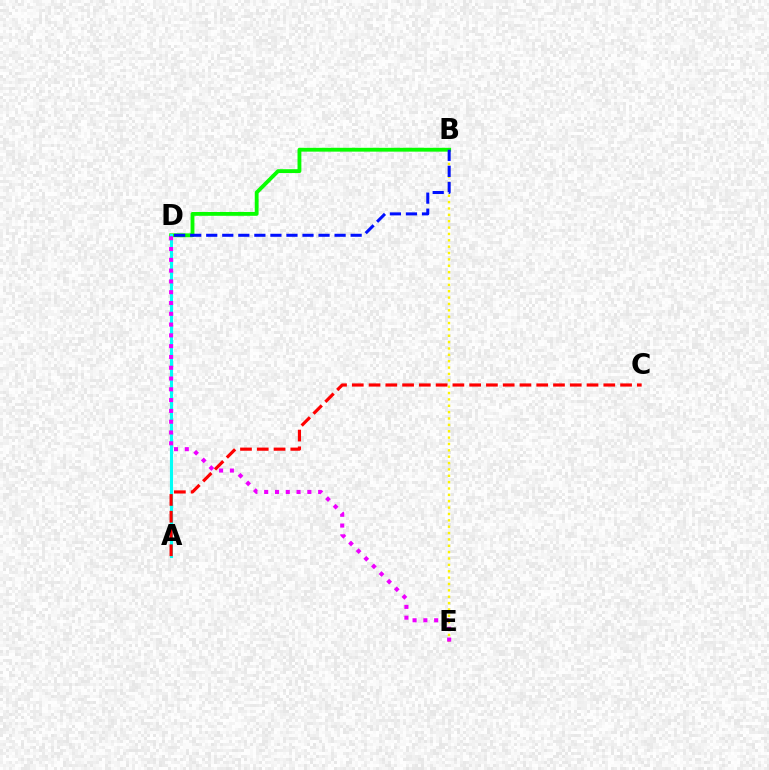{('B', 'D'): [{'color': '#08ff00', 'line_style': 'solid', 'thickness': 2.77}, {'color': '#0010ff', 'line_style': 'dashed', 'thickness': 2.18}], ('A', 'D'): [{'color': '#00fff6', 'line_style': 'solid', 'thickness': 2.25}], ('B', 'E'): [{'color': '#fcf500', 'line_style': 'dotted', 'thickness': 1.73}], ('A', 'C'): [{'color': '#ff0000', 'line_style': 'dashed', 'thickness': 2.28}], ('D', 'E'): [{'color': '#ee00ff', 'line_style': 'dotted', 'thickness': 2.93}]}